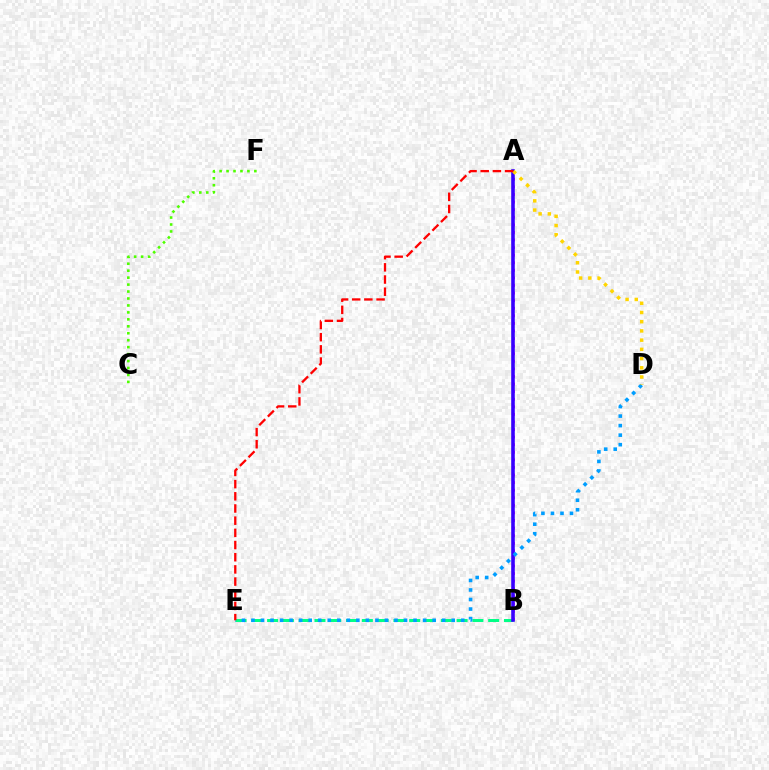{('C', 'F'): [{'color': '#4fff00', 'line_style': 'dotted', 'thickness': 1.89}], ('B', 'E'): [{'color': '#00ff86', 'line_style': 'dashed', 'thickness': 2.15}], ('A', 'B'): [{'color': '#ff00ed', 'line_style': 'dotted', 'thickness': 2.06}, {'color': '#3700ff', 'line_style': 'solid', 'thickness': 2.58}], ('D', 'E'): [{'color': '#009eff', 'line_style': 'dotted', 'thickness': 2.59}], ('A', 'D'): [{'color': '#ffd500', 'line_style': 'dotted', 'thickness': 2.5}], ('A', 'E'): [{'color': '#ff0000', 'line_style': 'dashed', 'thickness': 1.65}]}